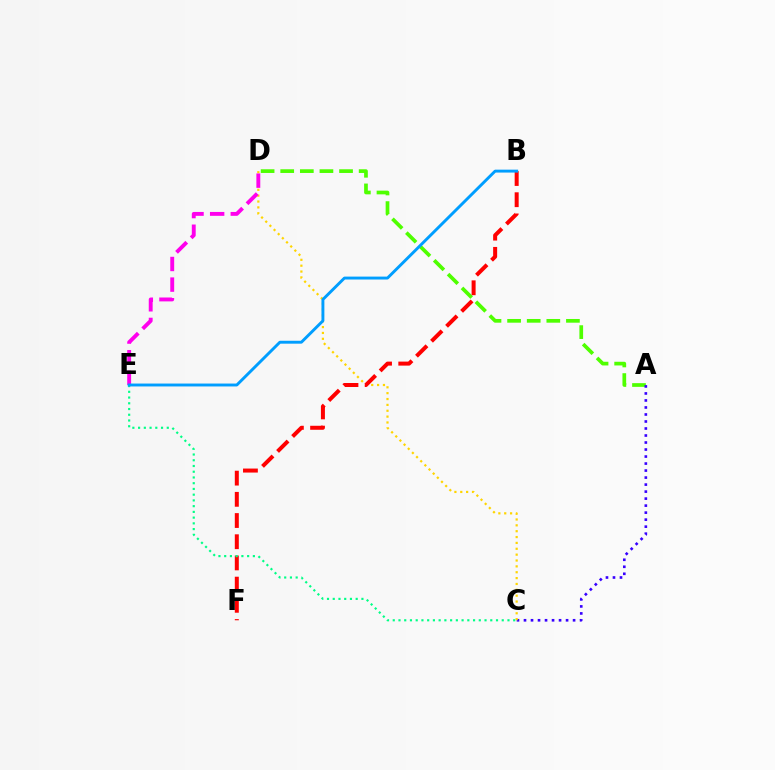{('A', 'D'): [{'color': '#4fff00', 'line_style': 'dashed', 'thickness': 2.66}], ('A', 'C'): [{'color': '#3700ff', 'line_style': 'dotted', 'thickness': 1.9}], ('C', 'D'): [{'color': '#ffd500', 'line_style': 'dotted', 'thickness': 1.59}], ('D', 'E'): [{'color': '#ff00ed', 'line_style': 'dashed', 'thickness': 2.8}], ('B', 'F'): [{'color': '#ff0000', 'line_style': 'dashed', 'thickness': 2.88}], ('C', 'E'): [{'color': '#00ff86', 'line_style': 'dotted', 'thickness': 1.56}], ('B', 'E'): [{'color': '#009eff', 'line_style': 'solid', 'thickness': 2.1}]}